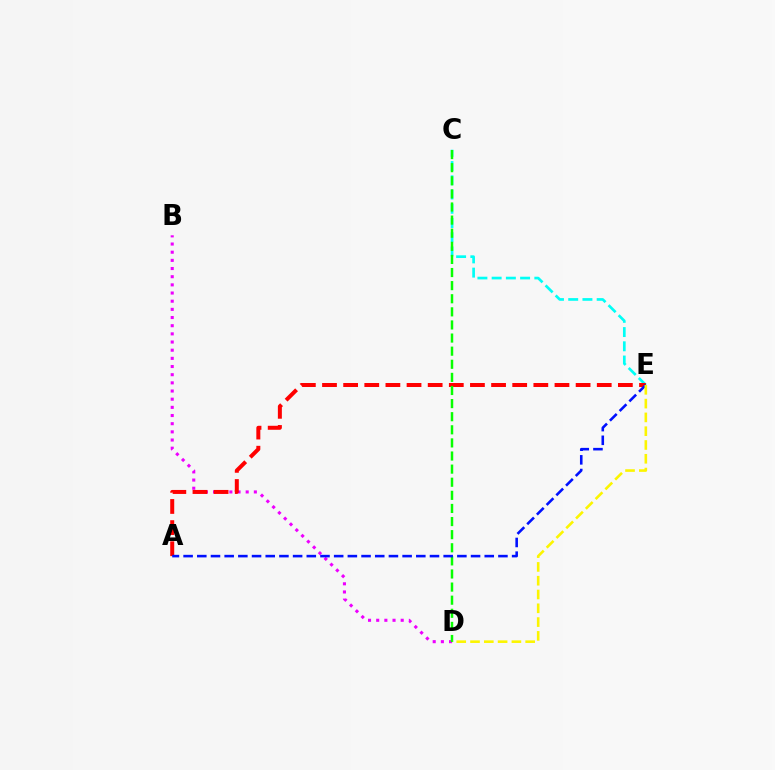{('C', 'E'): [{'color': '#00fff6', 'line_style': 'dashed', 'thickness': 1.93}], ('B', 'D'): [{'color': '#ee00ff', 'line_style': 'dotted', 'thickness': 2.22}], ('A', 'E'): [{'color': '#ff0000', 'line_style': 'dashed', 'thickness': 2.87}, {'color': '#0010ff', 'line_style': 'dashed', 'thickness': 1.86}], ('C', 'D'): [{'color': '#08ff00', 'line_style': 'dashed', 'thickness': 1.78}], ('D', 'E'): [{'color': '#fcf500', 'line_style': 'dashed', 'thickness': 1.87}]}